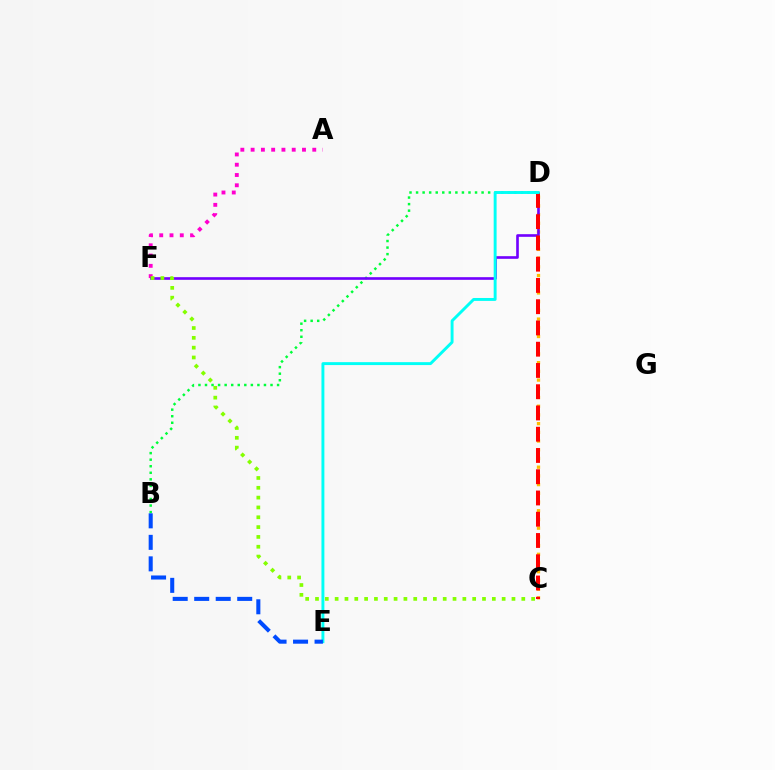{('C', 'D'): [{'color': '#ffbd00', 'line_style': 'dotted', 'thickness': 2.37}, {'color': '#ff0000', 'line_style': 'dashed', 'thickness': 2.89}], ('B', 'D'): [{'color': '#00ff39', 'line_style': 'dotted', 'thickness': 1.78}], ('A', 'F'): [{'color': '#ff00cf', 'line_style': 'dotted', 'thickness': 2.79}], ('D', 'F'): [{'color': '#7200ff', 'line_style': 'solid', 'thickness': 1.9}], ('D', 'E'): [{'color': '#00fff6', 'line_style': 'solid', 'thickness': 2.1}], ('B', 'E'): [{'color': '#004bff', 'line_style': 'dashed', 'thickness': 2.92}], ('C', 'F'): [{'color': '#84ff00', 'line_style': 'dotted', 'thickness': 2.67}]}